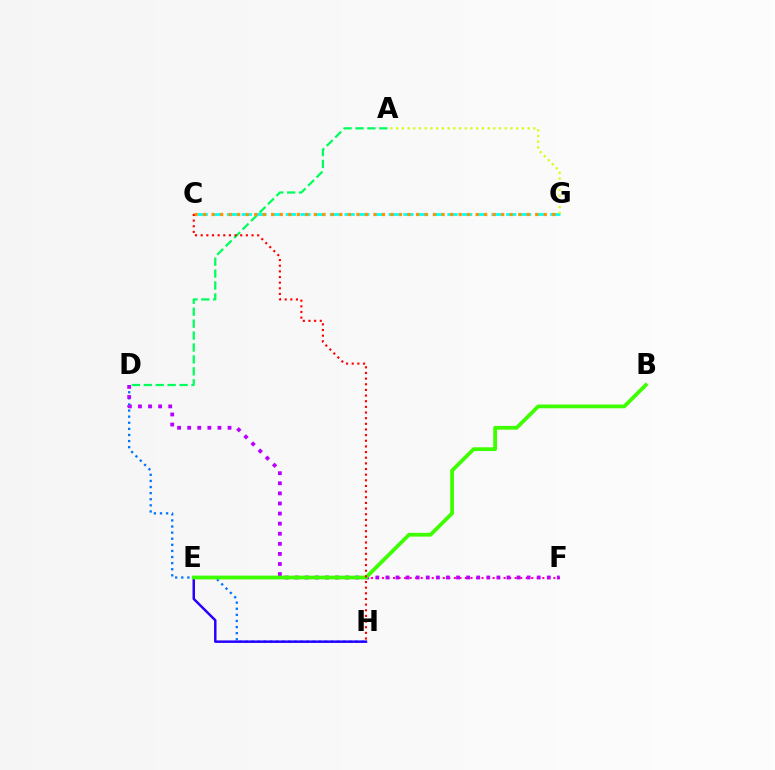{('E', 'F'): [{'color': '#ff00ac', 'line_style': 'dotted', 'thickness': 1.5}], ('D', 'H'): [{'color': '#0074ff', 'line_style': 'dotted', 'thickness': 1.66}], ('D', 'F'): [{'color': '#b900ff', 'line_style': 'dotted', 'thickness': 2.74}], ('E', 'H'): [{'color': '#2500ff', 'line_style': 'solid', 'thickness': 1.78}], ('C', 'G'): [{'color': '#00fff6', 'line_style': 'dashed', 'thickness': 2.0}, {'color': '#ff9400', 'line_style': 'dotted', 'thickness': 2.31}], ('B', 'E'): [{'color': '#3dff00', 'line_style': 'solid', 'thickness': 2.71}], ('A', 'G'): [{'color': '#d1ff00', 'line_style': 'dotted', 'thickness': 1.55}], ('A', 'D'): [{'color': '#00ff5c', 'line_style': 'dashed', 'thickness': 1.62}], ('C', 'H'): [{'color': '#ff0000', 'line_style': 'dotted', 'thickness': 1.54}]}